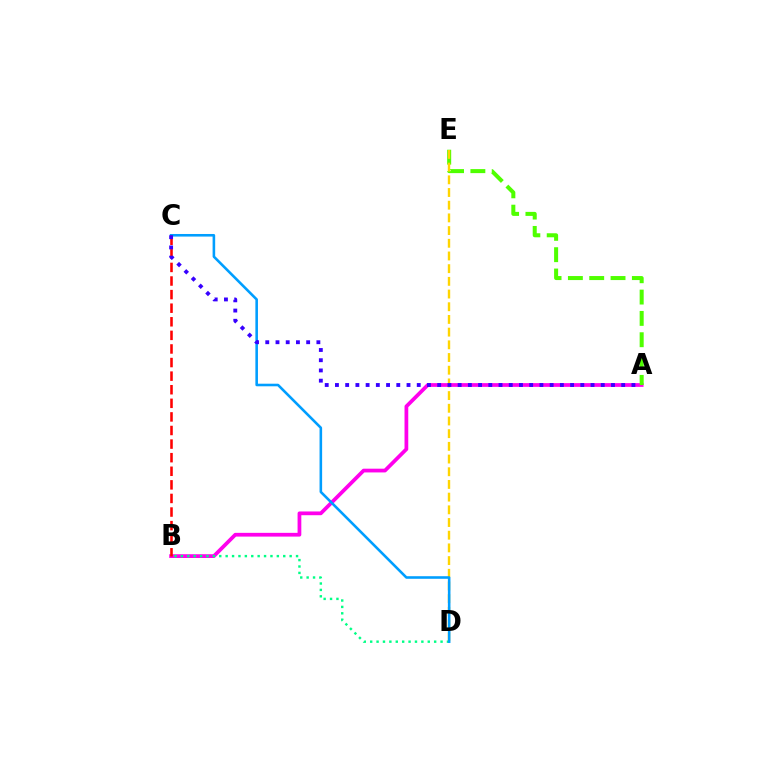{('A', 'B'): [{'color': '#ff00ed', 'line_style': 'solid', 'thickness': 2.7}], ('B', 'D'): [{'color': '#00ff86', 'line_style': 'dotted', 'thickness': 1.74}], ('A', 'E'): [{'color': '#4fff00', 'line_style': 'dashed', 'thickness': 2.9}], ('D', 'E'): [{'color': '#ffd500', 'line_style': 'dashed', 'thickness': 1.72}], ('C', 'D'): [{'color': '#009eff', 'line_style': 'solid', 'thickness': 1.86}], ('B', 'C'): [{'color': '#ff0000', 'line_style': 'dashed', 'thickness': 1.85}], ('A', 'C'): [{'color': '#3700ff', 'line_style': 'dotted', 'thickness': 2.78}]}